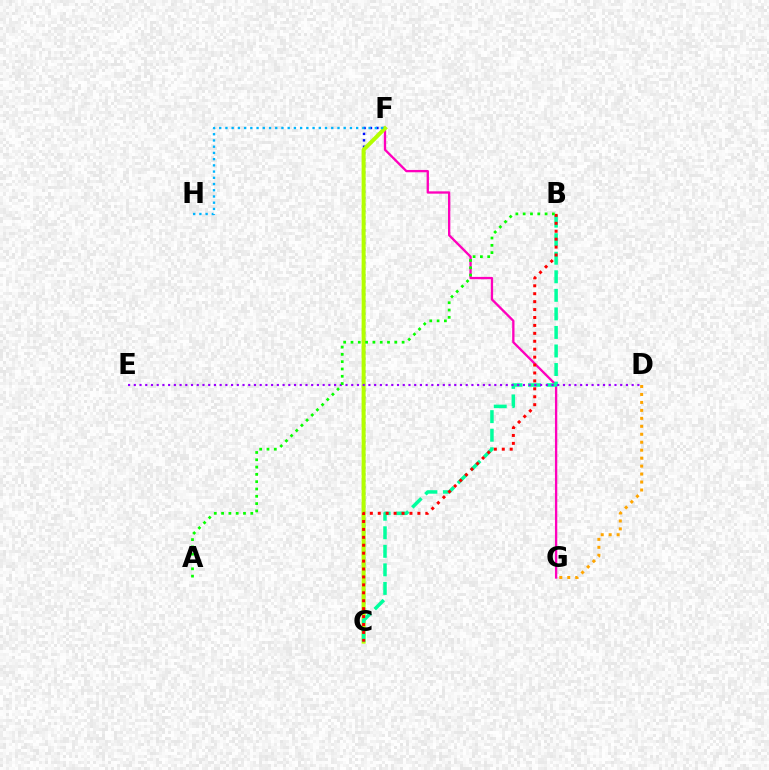{('C', 'F'): [{'color': '#0010ff', 'line_style': 'dotted', 'thickness': 1.75}, {'color': '#b3ff00', 'line_style': 'solid', 'thickness': 2.88}], ('F', 'G'): [{'color': '#ff00bd', 'line_style': 'solid', 'thickness': 1.67}], ('B', 'C'): [{'color': '#00ff9d', 'line_style': 'dashed', 'thickness': 2.52}, {'color': '#ff0000', 'line_style': 'dotted', 'thickness': 2.15}], ('D', 'G'): [{'color': '#ffa500', 'line_style': 'dotted', 'thickness': 2.16}], ('D', 'E'): [{'color': '#9b00ff', 'line_style': 'dotted', 'thickness': 1.55}], ('F', 'H'): [{'color': '#00b5ff', 'line_style': 'dotted', 'thickness': 1.69}], ('A', 'B'): [{'color': '#08ff00', 'line_style': 'dotted', 'thickness': 1.98}]}